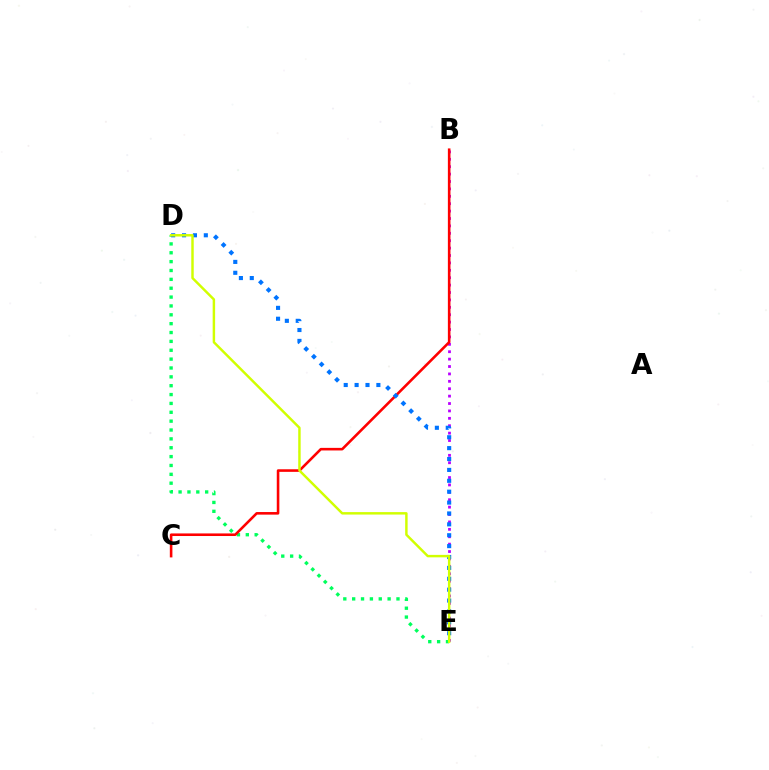{('D', 'E'): [{'color': '#00ff5c', 'line_style': 'dotted', 'thickness': 2.41}, {'color': '#0074ff', 'line_style': 'dotted', 'thickness': 2.96}, {'color': '#d1ff00', 'line_style': 'solid', 'thickness': 1.77}], ('B', 'E'): [{'color': '#b900ff', 'line_style': 'dotted', 'thickness': 2.01}], ('B', 'C'): [{'color': '#ff0000', 'line_style': 'solid', 'thickness': 1.87}]}